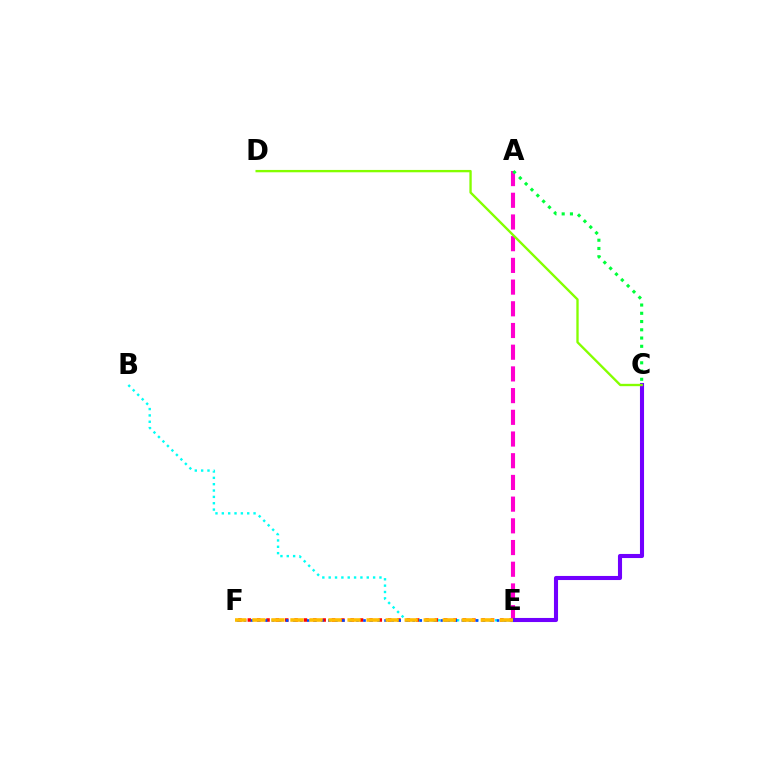{('E', 'F'): [{'color': '#ff0000', 'line_style': 'dotted', 'thickness': 2.54}, {'color': '#004bff', 'line_style': 'dotted', 'thickness': 1.91}, {'color': '#ffbd00', 'line_style': 'dashed', 'thickness': 2.59}], ('B', 'E'): [{'color': '#00fff6', 'line_style': 'dotted', 'thickness': 1.72}], ('A', 'E'): [{'color': '#ff00cf', 'line_style': 'dashed', 'thickness': 2.95}], ('C', 'E'): [{'color': '#7200ff', 'line_style': 'solid', 'thickness': 2.94}], ('C', 'D'): [{'color': '#84ff00', 'line_style': 'solid', 'thickness': 1.69}], ('A', 'C'): [{'color': '#00ff39', 'line_style': 'dotted', 'thickness': 2.24}]}